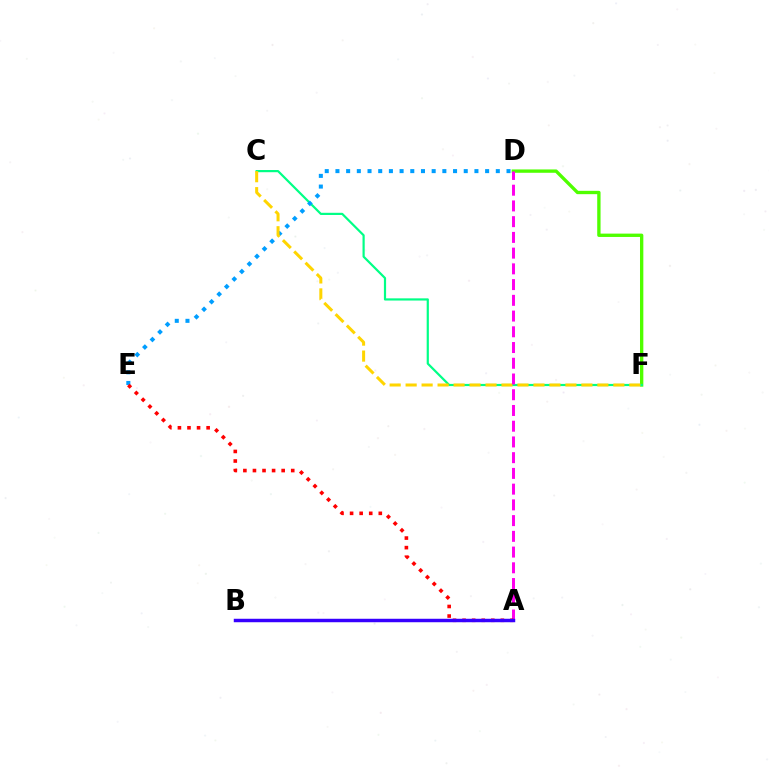{('D', 'F'): [{'color': '#4fff00', 'line_style': 'solid', 'thickness': 2.4}], ('C', 'F'): [{'color': '#00ff86', 'line_style': 'solid', 'thickness': 1.58}, {'color': '#ffd500', 'line_style': 'dashed', 'thickness': 2.17}], ('D', 'E'): [{'color': '#009eff', 'line_style': 'dotted', 'thickness': 2.9}], ('A', 'D'): [{'color': '#ff00ed', 'line_style': 'dashed', 'thickness': 2.14}], ('A', 'E'): [{'color': '#ff0000', 'line_style': 'dotted', 'thickness': 2.6}], ('A', 'B'): [{'color': '#3700ff', 'line_style': 'solid', 'thickness': 2.49}]}